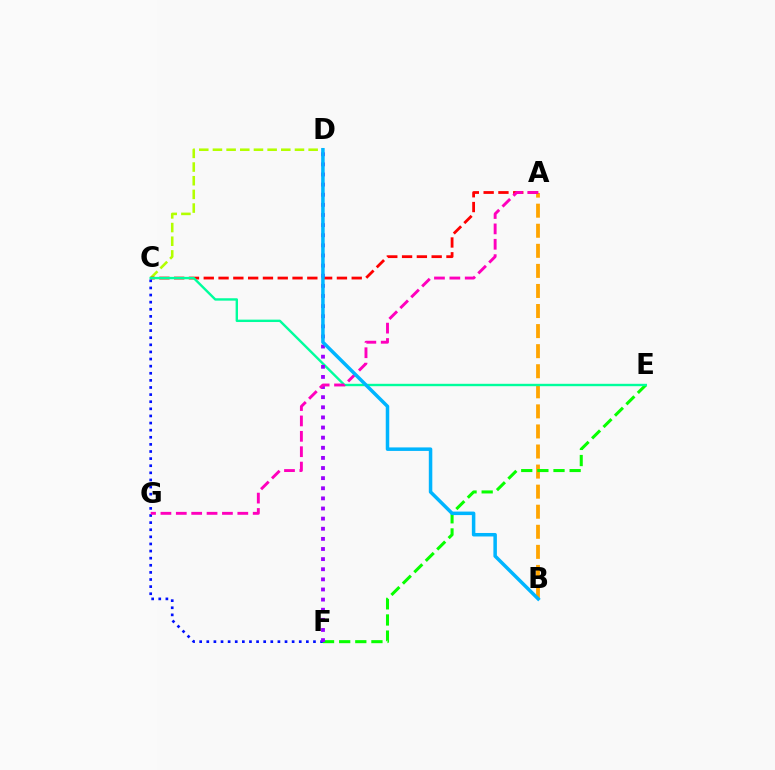{('A', 'B'): [{'color': '#ffa500', 'line_style': 'dashed', 'thickness': 2.73}], ('C', 'D'): [{'color': '#b3ff00', 'line_style': 'dashed', 'thickness': 1.86}], ('A', 'C'): [{'color': '#ff0000', 'line_style': 'dashed', 'thickness': 2.01}], ('C', 'F'): [{'color': '#0010ff', 'line_style': 'dotted', 'thickness': 1.93}], ('E', 'F'): [{'color': '#08ff00', 'line_style': 'dashed', 'thickness': 2.19}], ('C', 'E'): [{'color': '#00ff9d', 'line_style': 'solid', 'thickness': 1.72}], ('D', 'F'): [{'color': '#9b00ff', 'line_style': 'dotted', 'thickness': 2.75}], ('A', 'G'): [{'color': '#ff00bd', 'line_style': 'dashed', 'thickness': 2.09}], ('B', 'D'): [{'color': '#00b5ff', 'line_style': 'solid', 'thickness': 2.52}]}